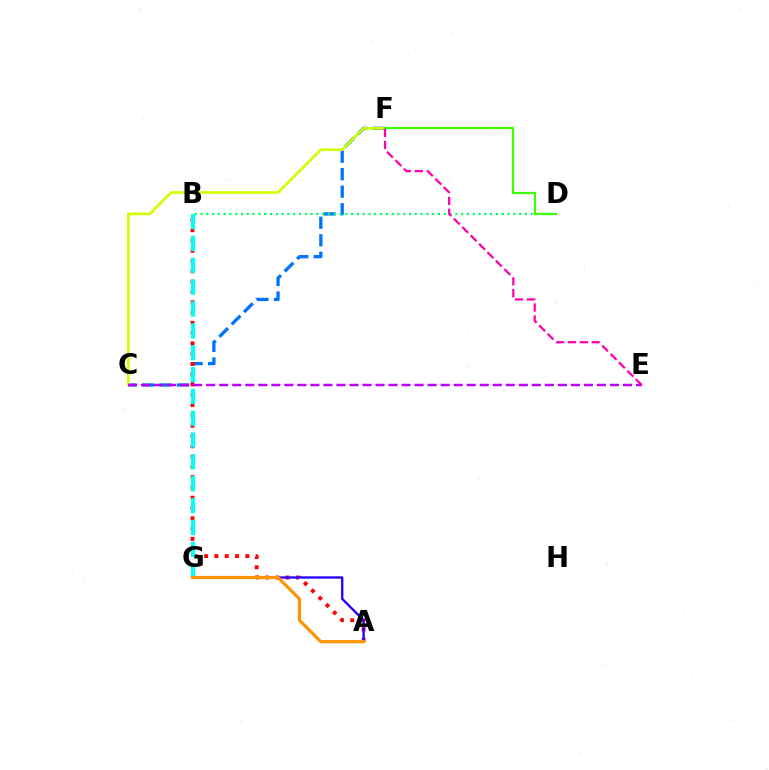{('C', 'F'): [{'color': '#0074ff', 'line_style': 'dashed', 'thickness': 2.38}, {'color': '#d1ff00', 'line_style': 'solid', 'thickness': 1.92}], ('A', 'B'): [{'color': '#ff0000', 'line_style': 'dotted', 'thickness': 2.8}], ('B', 'G'): [{'color': '#00fff6', 'line_style': 'dashed', 'thickness': 2.97}], ('A', 'G'): [{'color': '#2500ff', 'line_style': 'solid', 'thickness': 1.68}, {'color': '#ff9400', 'line_style': 'solid', 'thickness': 2.28}], ('B', 'D'): [{'color': '#00ff5c', 'line_style': 'dotted', 'thickness': 1.57}], ('C', 'E'): [{'color': '#b900ff', 'line_style': 'dashed', 'thickness': 1.77}], ('D', 'F'): [{'color': '#3dff00', 'line_style': 'solid', 'thickness': 1.59}], ('E', 'F'): [{'color': '#ff00ac', 'line_style': 'dashed', 'thickness': 1.62}]}